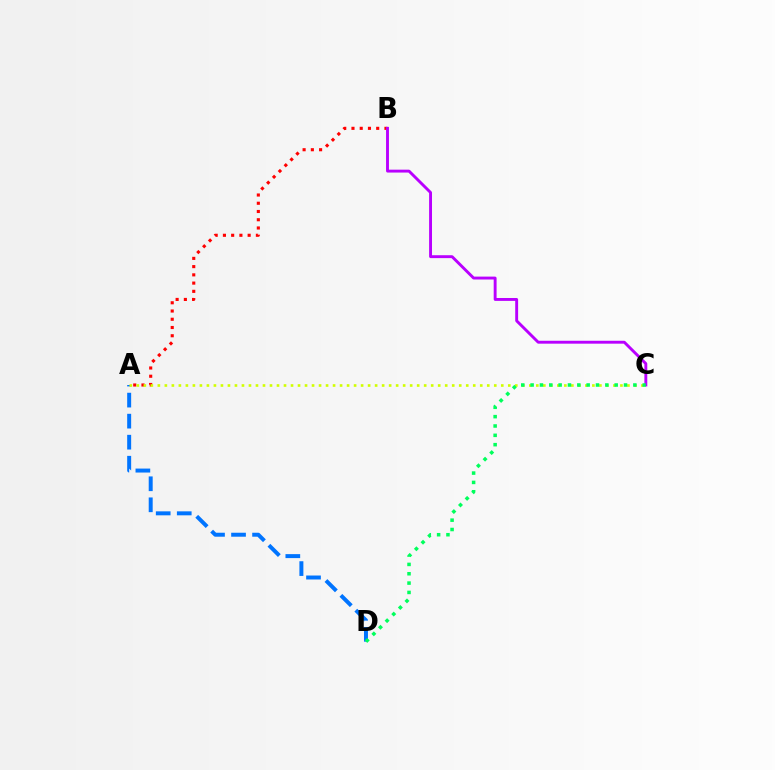{('A', 'D'): [{'color': '#0074ff', 'line_style': 'dashed', 'thickness': 2.86}], ('A', 'B'): [{'color': '#ff0000', 'line_style': 'dotted', 'thickness': 2.24}], ('A', 'C'): [{'color': '#d1ff00', 'line_style': 'dotted', 'thickness': 1.9}], ('B', 'C'): [{'color': '#b900ff', 'line_style': 'solid', 'thickness': 2.09}], ('C', 'D'): [{'color': '#00ff5c', 'line_style': 'dotted', 'thickness': 2.54}]}